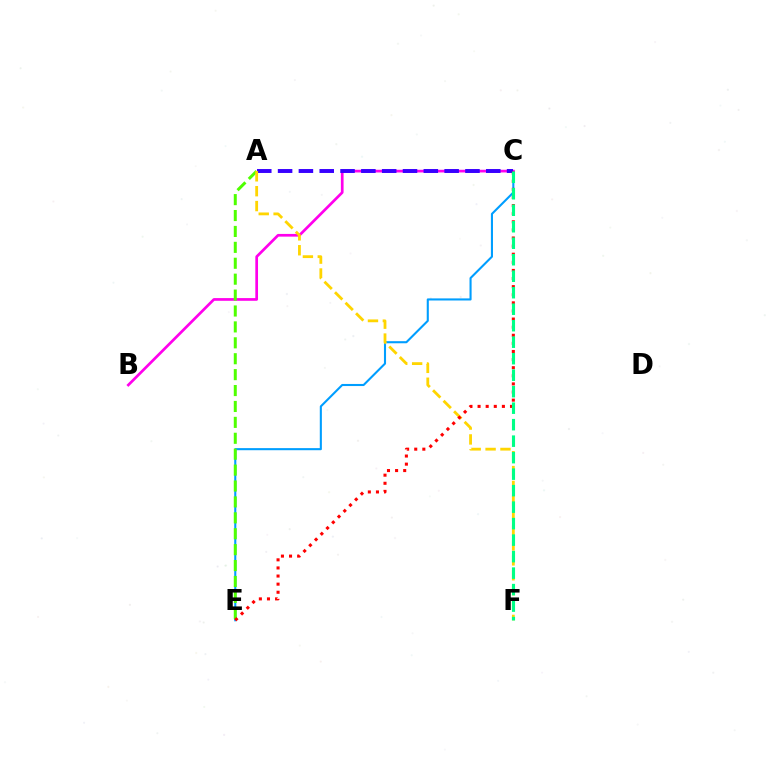{('C', 'E'): [{'color': '#009eff', 'line_style': 'solid', 'thickness': 1.51}, {'color': '#ff0000', 'line_style': 'dotted', 'thickness': 2.2}], ('B', 'C'): [{'color': '#ff00ed', 'line_style': 'solid', 'thickness': 1.95}], ('A', 'E'): [{'color': '#4fff00', 'line_style': 'dashed', 'thickness': 2.16}], ('A', 'C'): [{'color': '#3700ff', 'line_style': 'dashed', 'thickness': 2.83}], ('A', 'F'): [{'color': '#ffd500', 'line_style': 'dashed', 'thickness': 2.02}], ('C', 'F'): [{'color': '#00ff86', 'line_style': 'dashed', 'thickness': 2.24}]}